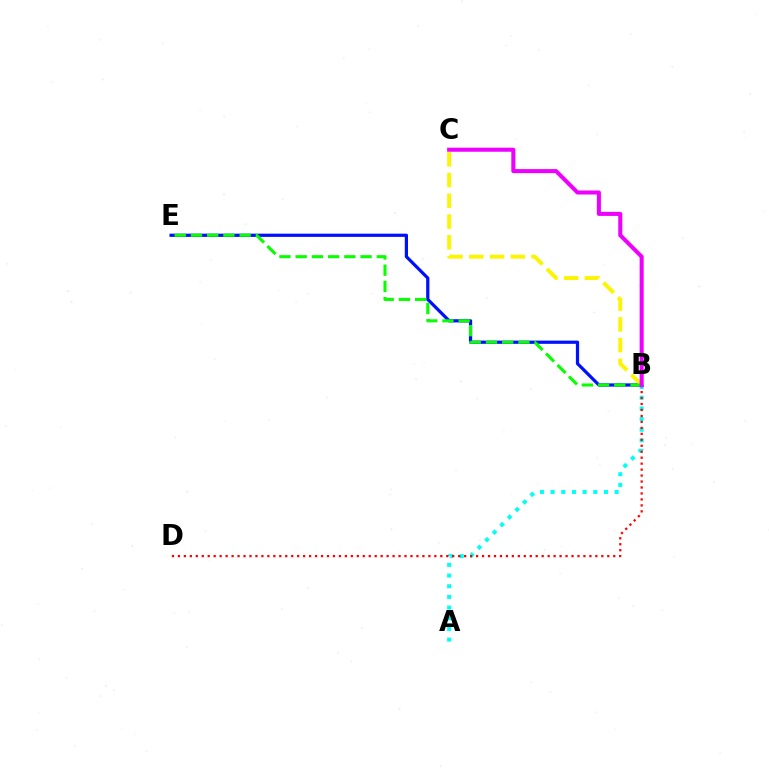{('A', 'B'): [{'color': '#00fff6', 'line_style': 'dotted', 'thickness': 2.9}], ('B', 'E'): [{'color': '#0010ff', 'line_style': 'solid', 'thickness': 2.32}, {'color': '#08ff00', 'line_style': 'dashed', 'thickness': 2.2}], ('B', 'C'): [{'color': '#fcf500', 'line_style': 'dashed', 'thickness': 2.82}, {'color': '#ee00ff', 'line_style': 'solid', 'thickness': 2.92}], ('B', 'D'): [{'color': '#ff0000', 'line_style': 'dotted', 'thickness': 1.62}]}